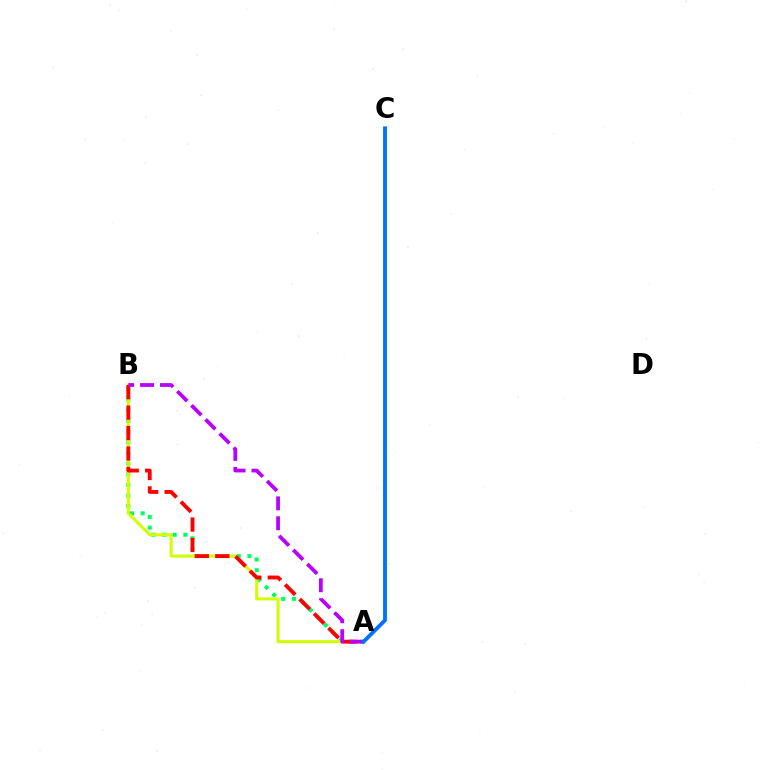{('A', 'B'): [{'color': '#00ff5c', 'line_style': 'dotted', 'thickness': 2.9}, {'color': '#d1ff00', 'line_style': 'solid', 'thickness': 2.18}, {'color': '#ff0000', 'line_style': 'dashed', 'thickness': 2.78}, {'color': '#b900ff', 'line_style': 'dashed', 'thickness': 2.71}], ('A', 'C'): [{'color': '#0074ff', 'line_style': 'solid', 'thickness': 2.8}]}